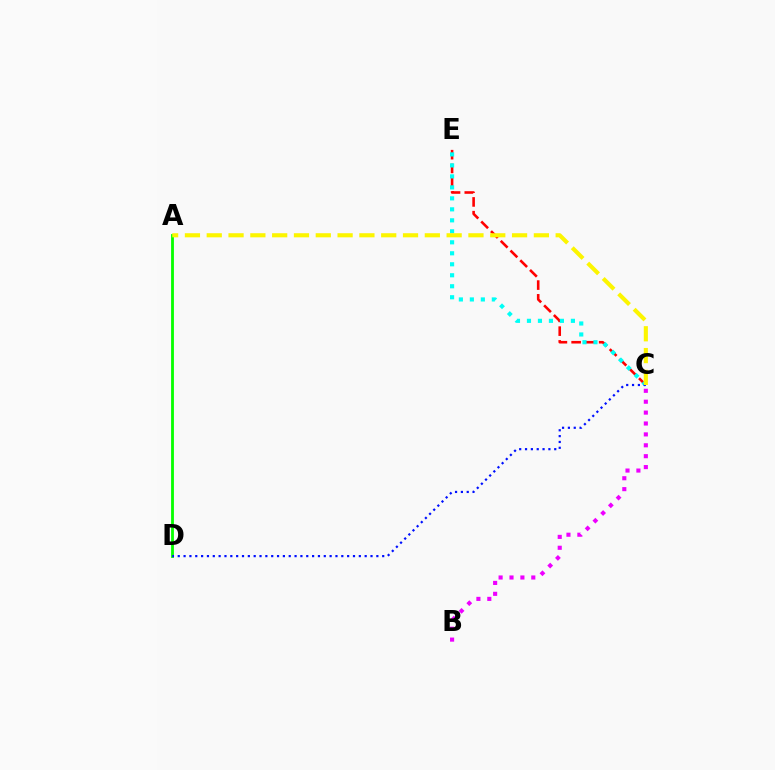{('C', 'E'): [{'color': '#ff0000', 'line_style': 'dashed', 'thickness': 1.87}, {'color': '#00fff6', 'line_style': 'dotted', 'thickness': 2.99}], ('A', 'D'): [{'color': '#08ff00', 'line_style': 'solid', 'thickness': 2.03}], ('B', 'C'): [{'color': '#ee00ff', 'line_style': 'dotted', 'thickness': 2.96}], ('C', 'D'): [{'color': '#0010ff', 'line_style': 'dotted', 'thickness': 1.59}], ('A', 'C'): [{'color': '#fcf500', 'line_style': 'dashed', 'thickness': 2.96}]}